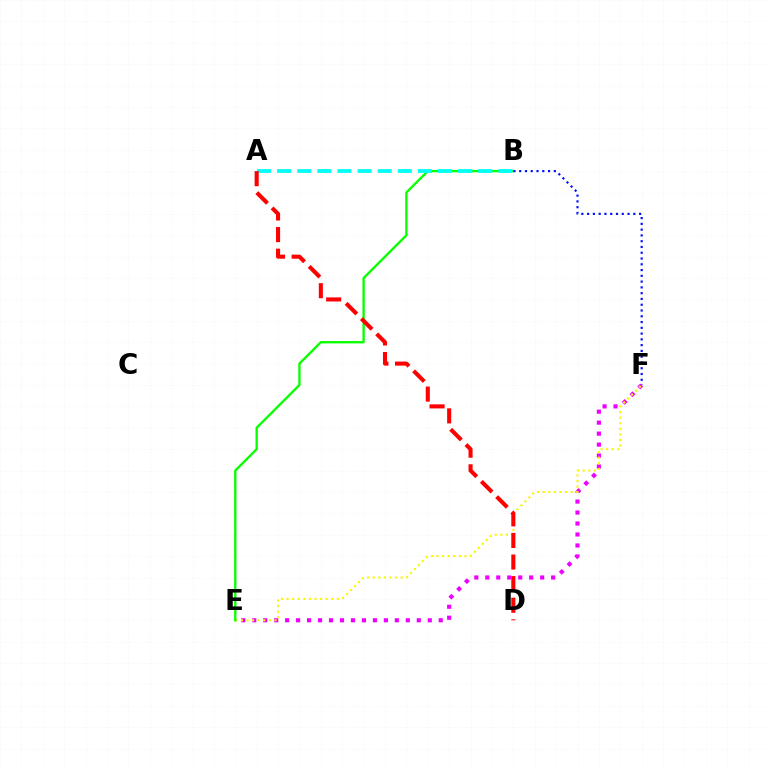{('E', 'F'): [{'color': '#ee00ff', 'line_style': 'dotted', 'thickness': 2.98}, {'color': '#fcf500', 'line_style': 'dotted', 'thickness': 1.52}], ('B', 'E'): [{'color': '#08ff00', 'line_style': 'solid', 'thickness': 1.69}], ('A', 'B'): [{'color': '#00fff6', 'line_style': 'dashed', 'thickness': 2.73}], ('A', 'D'): [{'color': '#ff0000', 'line_style': 'dashed', 'thickness': 2.93}], ('B', 'F'): [{'color': '#0010ff', 'line_style': 'dotted', 'thickness': 1.57}]}